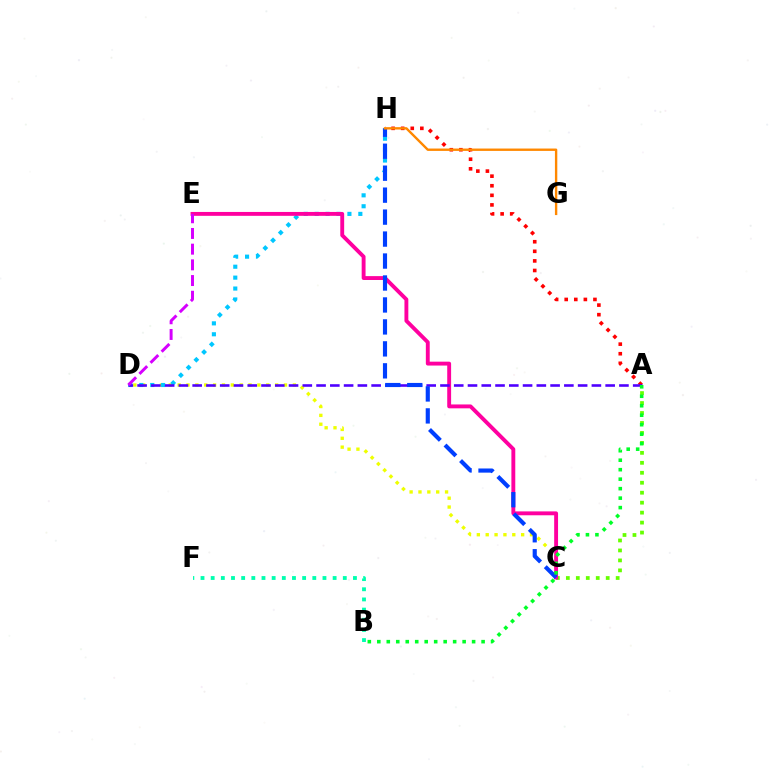{('C', 'D'): [{'color': '#eeff00', 'line_style': 'dotted', 'thickness': 2.41}], ('A', 'H'): [{'color': '#ff0000', 'line_style': 'dotted', 'thickness': 2.6}], ('D', 'H'): [{'color': '#00c7ff', 'line_style': 'dotted', 'thickness': 2.97}], ('A', 'C'): [{'color': '#66ff00', 'line_style': 'dotted', 'thickness': 2.71}], ('B', 'F'): [{'color': '#00ffaf', 'line_style': 'dotted', 'thickness': 2.76}], ('C', 'E'): [{'color': '#ff00a0', 'line_style': 'solid', 'thickness': 2.79}], ('A', 'D'): [{'color': '#4f00ff', 'line_style': 'dashed', 'thickness': 1.87}], ('C', 'H'): [{'color': '#003fff', 'line_style': 'dashed', 'thickness': 2.98}], ('G', 'H'): [{'color': '#ff8800', 'line_style': 'solid', 'thickness': 1.71}], ('D', 'E'): [{'color': '#d600ff', 'line_style': 'dashed', 'thickness': 2.13}], ('A', 'B'): [{'color': '#00ff27', 'line_style': 'dotted', 'thickness': 2.58}]}